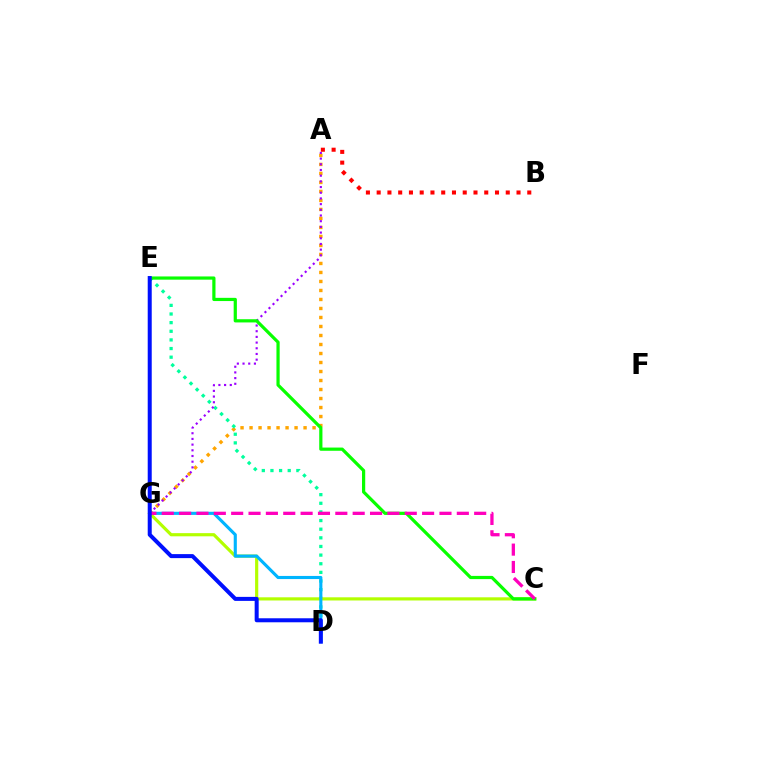{('A', 'G'): [{'color': '#ffa500', 'line_style': 'dotted', 'thickness': 2.45}, {'color': '#9b00ff', 'line_style': 'dotted', 'thickness': 1.55}], ('D', 'E'): [{'color': '#00ff9d', 'line_style': 'dotted', 'thickness': 2.35}, {'color': '#0010ff', 'line_style': 'solid', 'thickness': 2.89}], ('C', 'G'): [{'color': '#b3ff00', 'line_style': 'solid', 'thickness': 2.28}, {'color': '#ff00bd', 'line_style': 'dashed', 'thickness': 2.36}], ('A', 'B'): [{'color': '#ff0000', 'line_style': 'dotted', 'thickness': 2.92}], ('D', 'G'): [{'color': '#00b5ff', 'line_style': 'solid', 'thickness': 2.24}], ('C', 'E'): [{'color': '#08ff00', 'line_style': 'solid', 'thickness': 2.31}]}